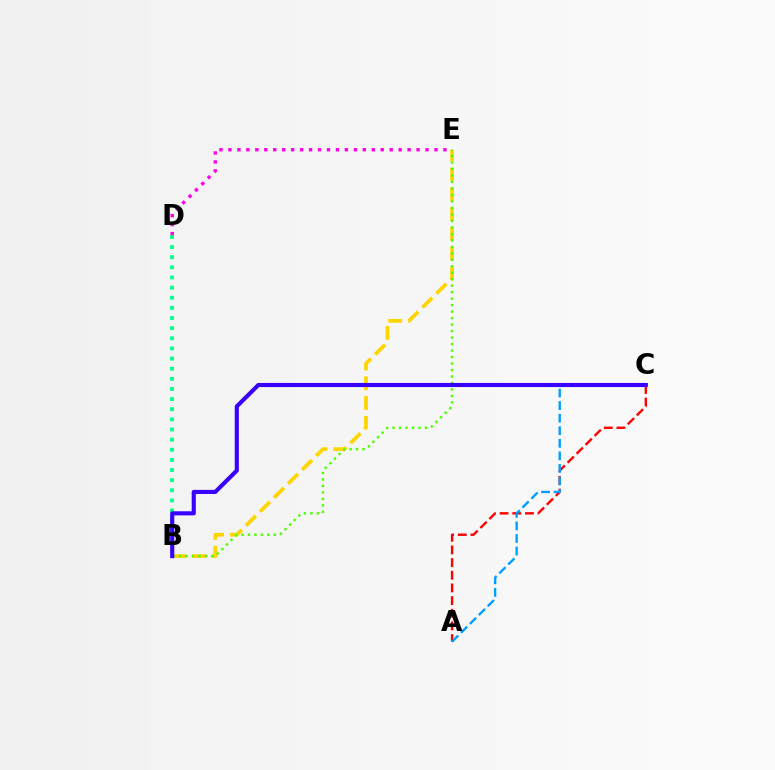{('A', 'C'): [{'color': '#ff0000', 'line_style': 'dashed', 'thickness': 1.72}, {'color': '#009eff', 'line_style': 'dashed', 'thickness': 1.71}], ('B', 'E'): [{'color': '#ffd500', 'line_style': 'dashed', 'thickness': 2.69}, {'color': '#4fff00', 'line_style': 'dotted', 'thickness': 1.76}], ('D', 'E'): [{'color': '#ff00ed', 'line_style': 'dotted', 'thickness': 2.43}], ('B', 'D'): [{'color': '#00ff86', 'line_style': 'dotted', 'thickness': 2.75}], ('B', 'C'): [{'color': '#3700ff', 'line_style': 'solid', 'thickness': 2.96}]}